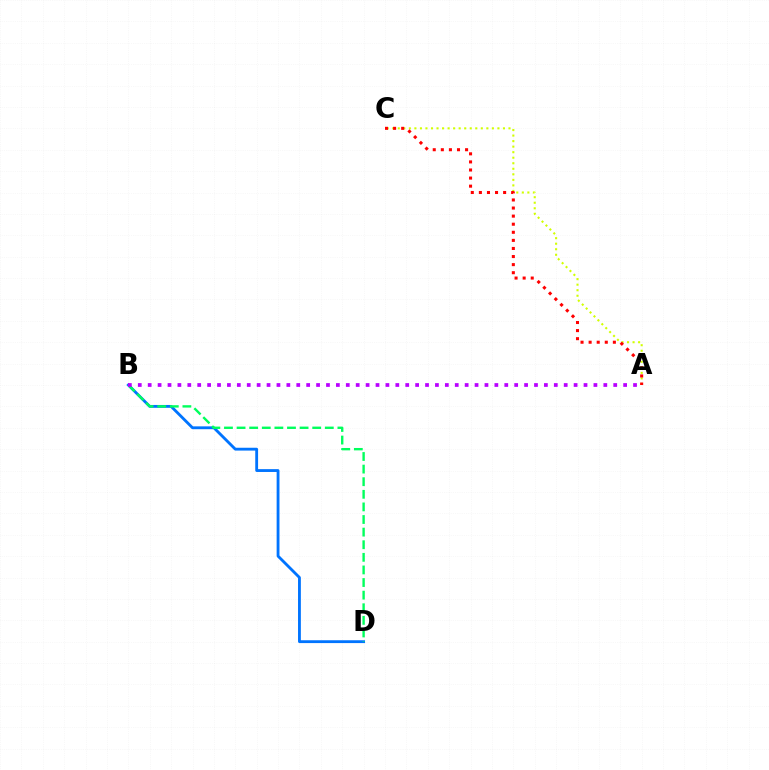{('A', 'C'): [{'color': '#d1ff00', 'line_style': 'dotted', 'thickness': 1.5}, {'color': '#ff0000', 'line_style': 'dotted', 'thickness': 2.2}], ('B', 'D'): [{'color': '#0074ff', 'line_style': 'solid', 'thickness': 2.04}, {'color': '#00ff5c', 'line_style': 'dashed', 'thickness': 1.71}], ('A', 'B'): [{'color': '#b900ff', 'line_style': 'dotted', 'thickness': 2.69}]}